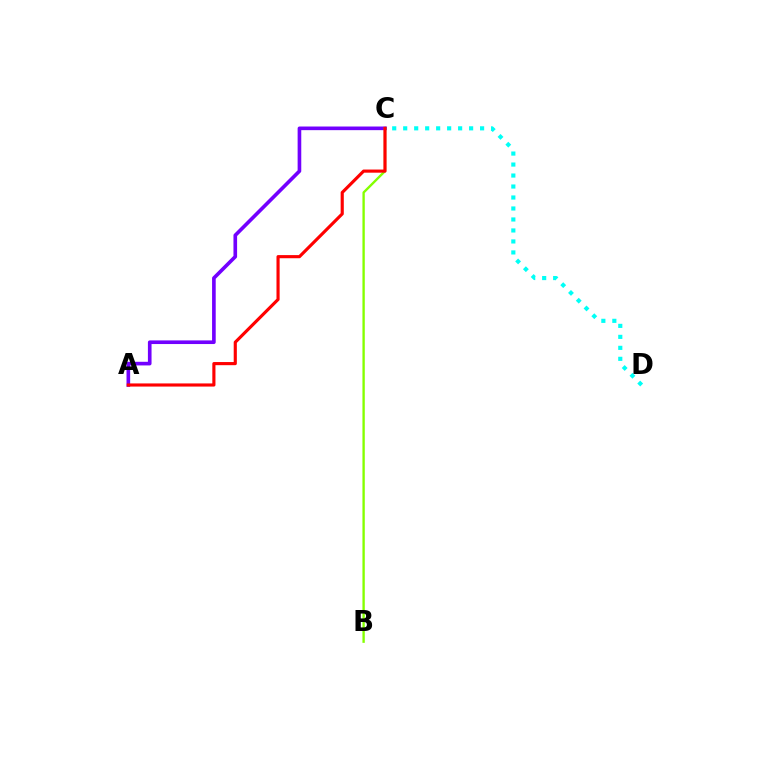{('C', 'D'): [{'color': '#00fff6', 'line_style': 'dotted', 'thickness': 2.98}], ('A', 'C'): [{'color': '#7200ff', 'line_style': 'solid', 'thickness': 2.62}, {'color': '#ff0000', 'line_style': 'solid', 'thickness': 2.26}], ('B', 'C'): [{'color': '#84ff00', 'line_style': 'solid', 'thickness': 1.7}]}